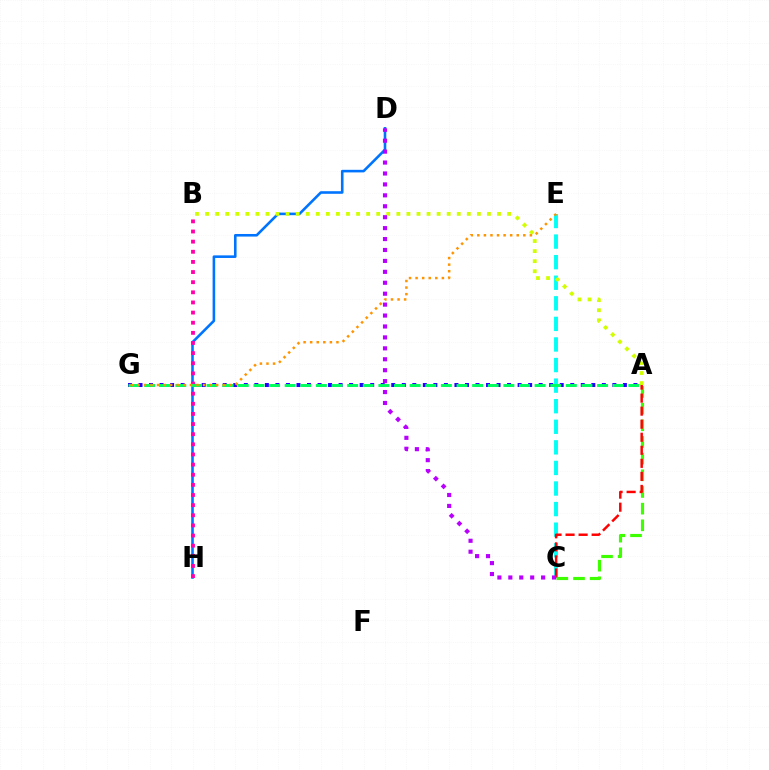{('A', 'G'): [{'color': '#2500ff', 'line_style': 'dotted', 'thickness': 2.86}, {'color': '#00ff5c', 'line_style': 'dashed', 'thickness': 2.12}], ('C', 'E'): [{'color': '#00fff6', 'line_style': 'dashed', 'thickness': 2.8}], ('D', 'H'): [{'color': '#0074ff', 'line_style': 'solid', 'thickness': 1.87}], ('A', 'B'): [{'color': '#d1ff00', 'line_style': 'dotted', 'thickness': 2.74}], ('B', 'H'): [{'color': '#ff00ac', 'line_style': 'dotted', 'thickness': 2.75}], ('A', 'C'): [{'color': '#3dff00', 'line_style': 'dashed', 'thickness': 2.26}, {'color': '#ff0000', 'line_style': 'dashed', 'thickness': 1.77}], ('C', 'D'): [{'color': '#b900ff', 'line_style': 'dotted', 'thickness': 2.97}], ('E', 'G'): [{'color': '#ff9400', 'line_style': 'dotted', 'thickness': 1.79}]}